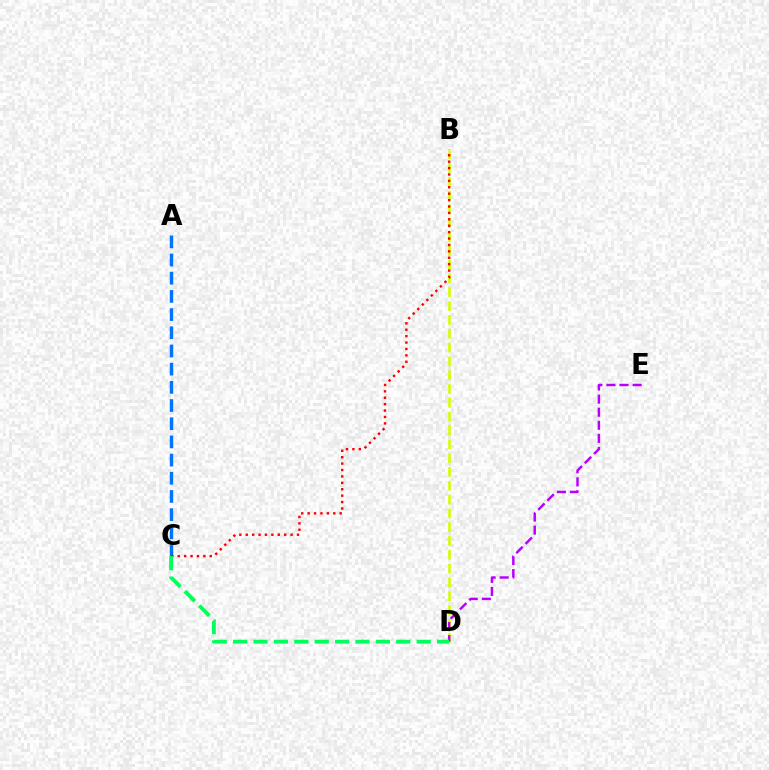{('B', 'D'): [{'color': '#d1ff00', 'line_style': 'dashed', 'thickness': 1.88}], ('D', 'E'): [{'color': '#b900ff', 'line_style': 'dashed', 'thickness': 1.78}], ('A', 'C'): [{'color': '#0074ff', 'line_style': 'dashed', 'thickness': 2.47}], ('B', 'C'): [{'color': '#ff0000', 'line_style': 'dotted', 'thickness': 1.74}], ('C', 'D'): [{'color': '#00ff5c', 'line_style': 'dashed', 'thickness': 2.77}]}